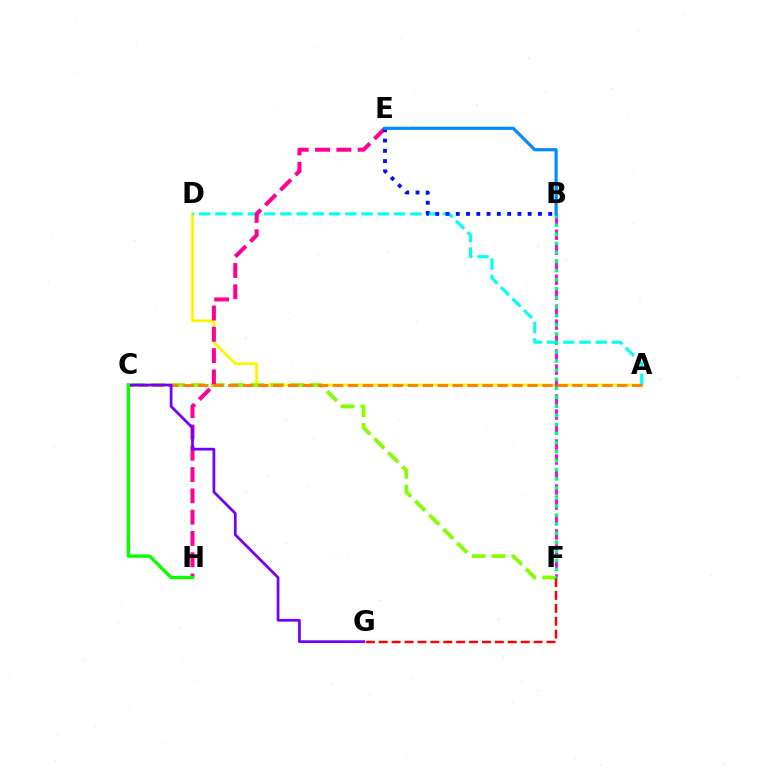{('A', 'D'): [{'color': '#fcf500', 'line_style': 'solid', 'thickness': 1.96}, {'color': '#00fff6', 'line_style': 'dashed', 'thickness': 2.21}], ('B', 'F'): [{'color': '#ee00ff', 'line_style': 'dashed', 'thickness': 2.04}, {'color': '#00ff74', 'line_style': 'dotted', 'thickness': 2.46}], ('C', 'F'): [{'color': '#84ff00', 'line_style': 'dashed', 'thickness': 2.69}], ('E', 'H'): [{'color': '#ff0094', 'line_style': 'dashed', 'thickness': 2.89}], ('A', 'C'): [{'color': '#ff7c00', 'line_style': 'dashed', 'thickness': 2.03}], ('C', 'G'): [{'color': '#7200ff', 'line_style': 'solid', 'thickness': 1.97}], ('C', 'H'): [{'color': '#08ff00', 'line_style': 'solid', 'thickness': 2.39}], ('B', 'E'): [{'color': '#0010ff', 'line_style': 'dotted', 'thickness': 2.79}, {'color': '#008cff', 'line_style': 'solid', 'thickness': 2.29}], ('F', 'G'): [{'color': '#ff0000', 'line_style': 'dashed', 'thickness': 1.75}]}